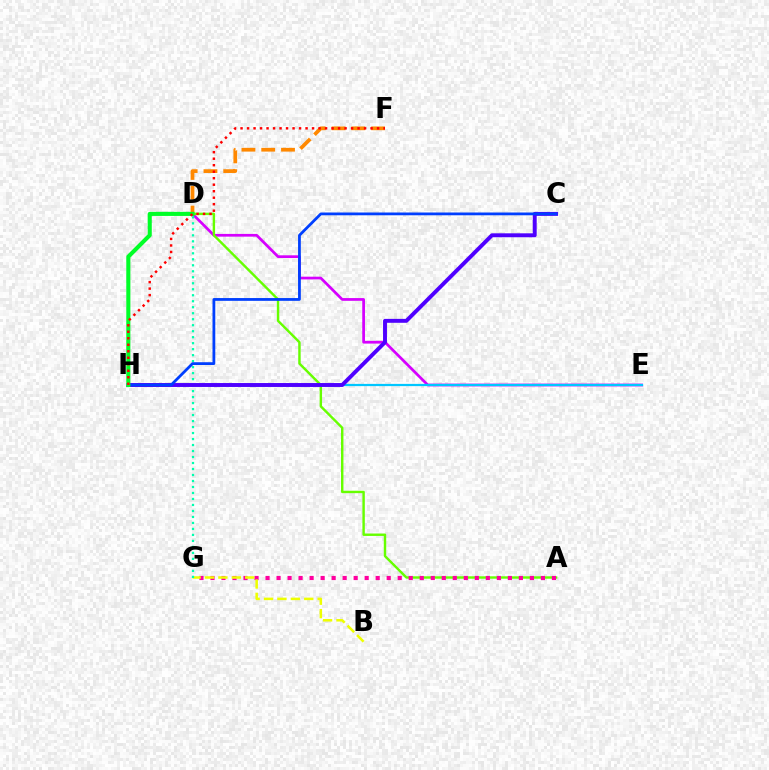{('D', 'F'): [{'color': '#ff8800', 'line_style': 'dashed', 'thickness': 2.69}], ('D', 'E'): [{'color': '#d600ff', 'line_style': 'solid', 'thickness': 1.97}], ('A', 'D'): [{'color': '#66ff00', 'line_style': 'solid', 'thickness': 1.74}], ('A', 'G'): [{'color': '#ff00a0', 'line_style': 'dotted', 'thickness': 2.99}], ('B', 'G'): [{'color': '#eeff00', 'line_style': 'dashed', 'thickness': 1.82}], ('D', 'G'): [{'color': '#00ffaf', 'line_style': 'dotted', 'thickness': 1.63}], ('E', 'H'): [{'color': '#00c7ff', 'line_style': 'solid', 'thickness': 1.6}], ('C', 'H'): [{'color': '#4f00ff', 'line_style': 'solid', 'thickness': 2.82}, {'color': '#003fff', 'line_style': 'solid', 'thickness': 2.0}], ('D', 'H'): [{'color': '#00ff27', 'line_style': 'solid', 'thickness': 2.95}], ('F', 'H'): [{'color': '#ff0000', 'line_style': 'dotted', 'thickness': 1.77}]}